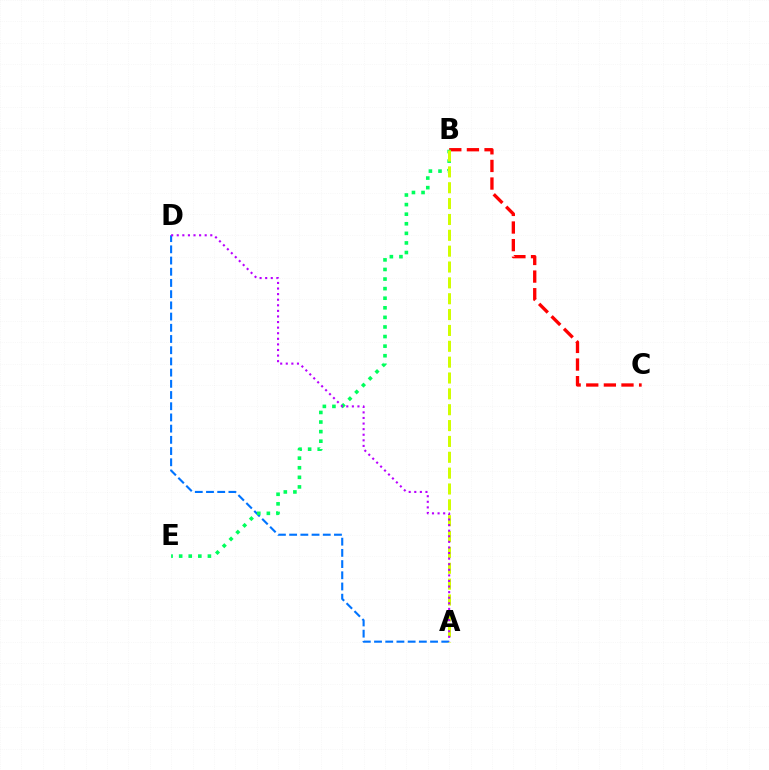{('B', 'C'): [{'color': '#ff0000', 'line_style': 'dashed', 'thickness': 2.39}], ('A', 'D'): [{'color': '#0074ff', 'line_style': 'dashed', 'thickness': 1.52}, {'color': '#b900ff', 'line_style': 'dotted', 'thickness': 1.52}], ('B', 'E'): [{'color': '#00ff5c', 'line_style': 'dotted', 'thickness': 2.6}], ('A', 'B'): [{'color': '#d1ff00', 'line_style': 'dashed', 'thickness': 2.15}]}